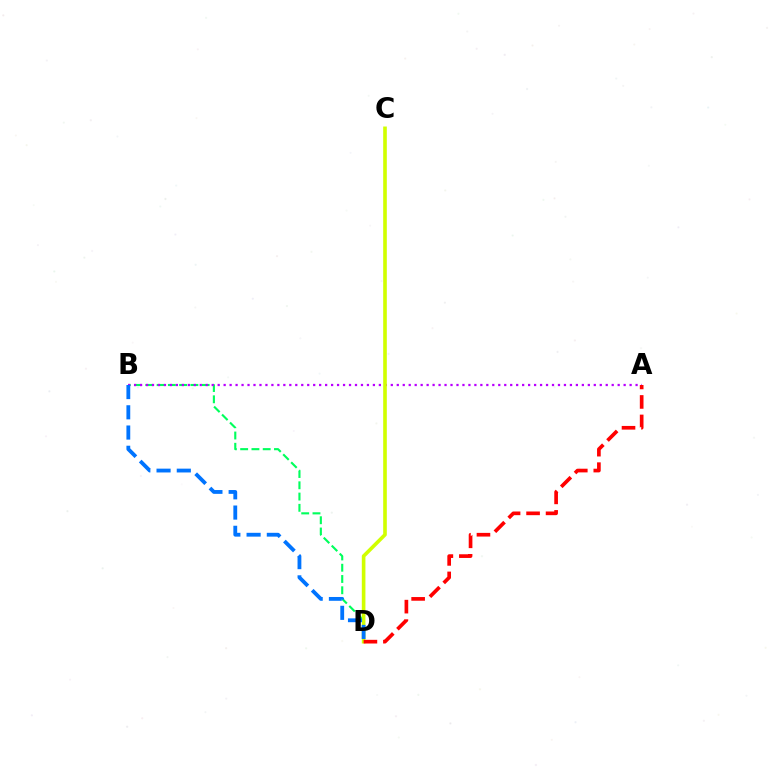{('B', 'D'): [{'color': '#00ff5c', 'line_style': 'dashed', 'thickness': 1.53}, {'color': '#0074ff', 'line_style': 'dashed', 'thickness': 2.75}], ('A', 'B'): [{'color': '#b900ff', 'line_style': 'dotted', 'thickness': 1.62}], ('C', 'D'): [{'color': '#d1ff00', 'line_style': 'solid', 'thickness': 2.61}], ('A', 'D'): [{'color': '#ff0000', 'line_style': 'dashed', 'thickness': 2.65}]}